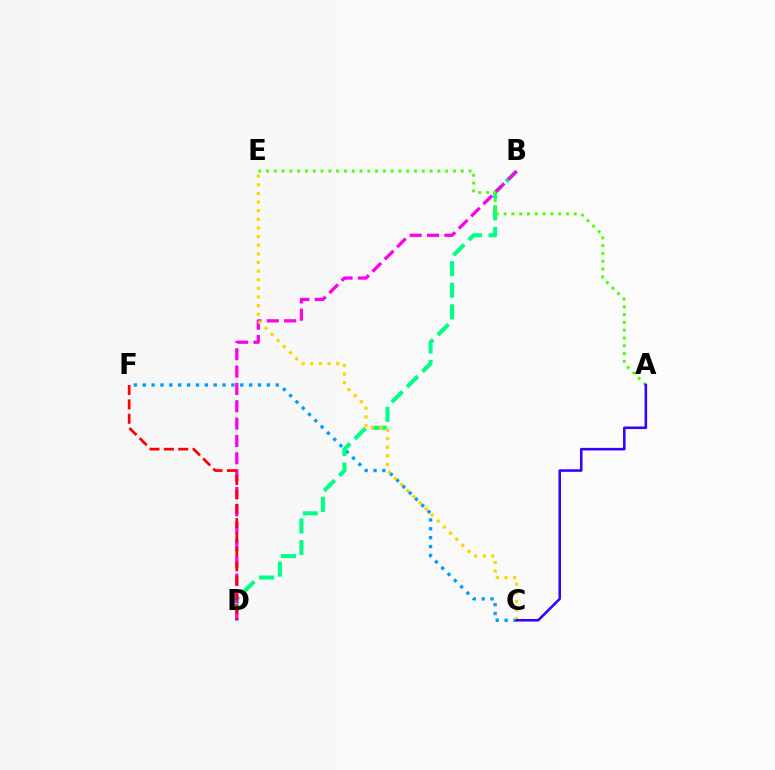{('C', 'F'): [{'color': '#009eff', 'line_style': 'dotted', 'thickness': 2.41}], ('B', 'D'): [{'color': '#00ff86', 'line_style': 'dashed', 'thickness': 2.93}, {'color': '#ff00ed', 'line_style': 'dashed', 'thickness': 2.36}], ('D', 'F'): [{'color': '#ff0000', 'line_style': 'dashed', 'thickness': 1.95}], ('A', 'E'): [{'color': '#4fff00', 'line_style': 'dotted', 'thickness': 2.12}], ('C', 'E'): [{'color': '#ffd500', 'line_style': 'dotted', 'thickness': 2.35}], ('A', 'C'): [{'color': '#3700ff', 'line_style': 'solid', 'thickness': 1.84}]}